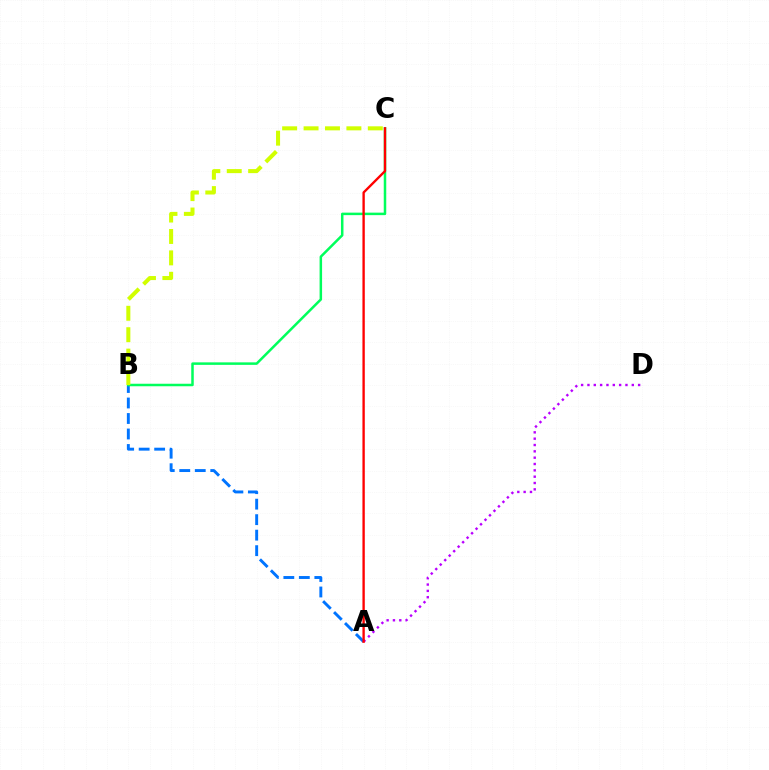{('A', 'B'): [{'color': '#0074ff', 'line_style': 'dashed', 'thickness': 2.11}], ('A', 'D'): [{'color': '#b900ff', 'line_style': 'dotted', 'thickness': 1.72}], ('B', 'C'): [{'color': '#00ff5c', 'line_style': 'solid', 'thickness': 1.8}, {'color': '#d1ff00', 'line_style': 'dashed', 'thickness': 2.91}], ('A', 'C'): [{'color': '#ff0000', 'line_style': 'solid', 'thickness': 1.7}]}